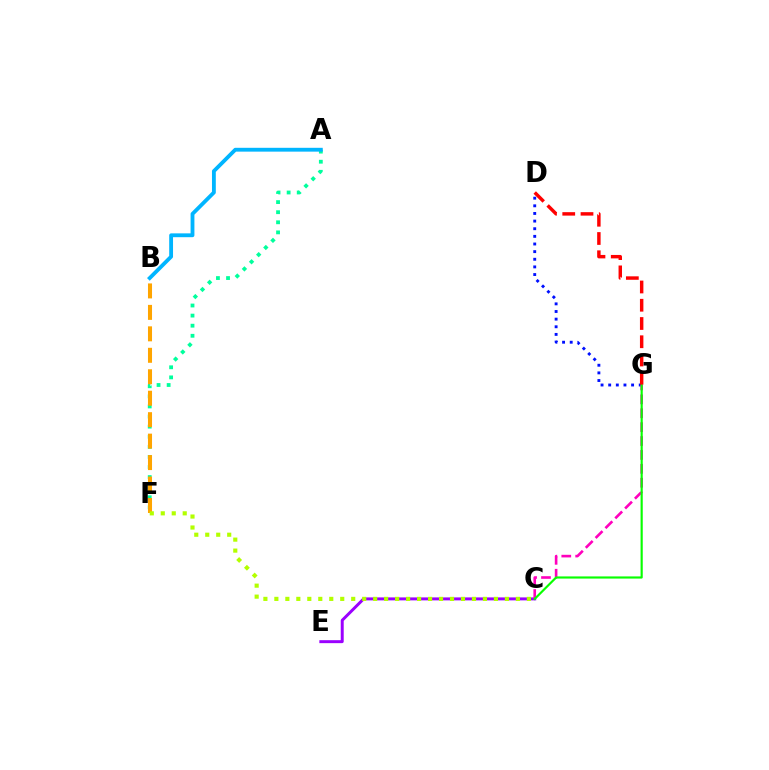{('A', 'F'): [{'color': '#00ff9d', 'line_style': 'dotted', 'thickness': 2.74}], ('B', 'F'): [{'color': '#ffa500', 'line_style': 'dashed', 'thickness': 2.92}], ('C', 'E'): [{'color': '#9b00ff', 'line_style': 'solid', 'thickness': 2.14}], ('D', 'G'): [{'color': '#0010ff', 'line_style': 'dotted', 'thickness': 2.07}, {'color': '#ff0000', 'line_style': 'dashed', 'thickness': 2.48}], ('C', 'G'): [{'color': '#ff00bd', 'line_style': 'dashed', 'thickness': 1.89}, {'color': '#08ff00', 'line_style': 'solid', 'thickness': 1.56}], ('A', 'B'): [{'color': '#00b5ff', 'line_style': 'solid', 'thickness': 2.76}], ('C', 'F'): [{'color': '#b3ff00', 'line_style': 'dotted', 'thickness': 2.98}]}